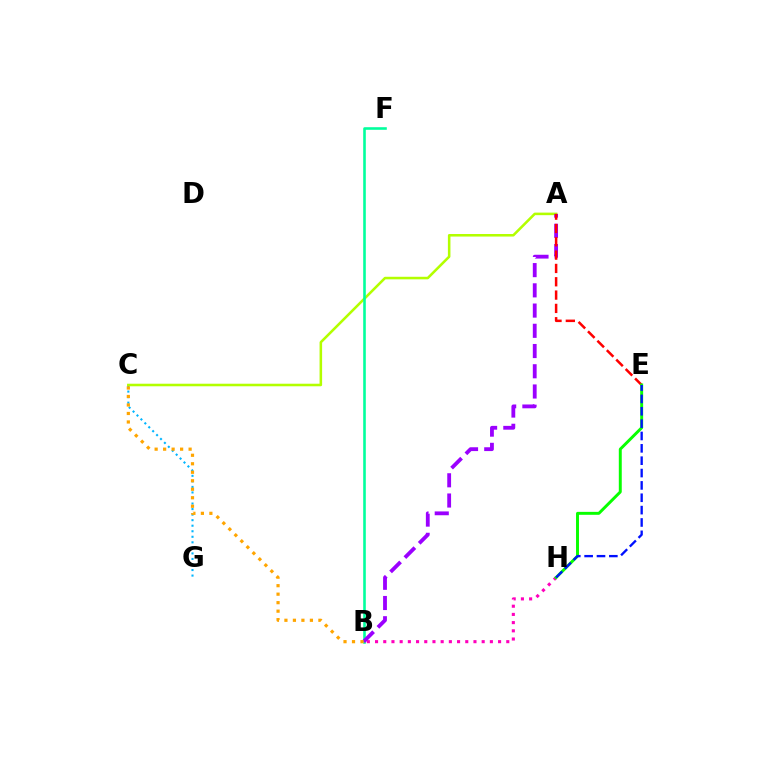{('C', 'G'): [{'color': '#00b5ff', 'line_style': 'dotted', 'thickness': 1.51}], ('A', 'C'): [{'color': '#b3ff00', 'line_style': 'solid', 'thickness': 1.84}], ('B', 'H'): [{'color': '#ff00bd', 'line_style': 'dotted', 'thickness': 2.23}], ('B', 'F'): [{'color': '#00ff9d', 'line_style': 'solid', 'thickness': 1.87}], ('A', 'B'): [{'color': '#9b00ff', 'line_style': 'dashed', 'thickness': 2.75}], ('B', 'C'): [{'color': '#ffa500', 'line_style': 'dotted', 'thickness': 2.31}], ('A', 'E'): [{'color': '#ff0000', 'line_style': 'dashed', 'thickness': 1.81}], ('E', 'H'): [{'color': '#08ff00', 'line_style': 'solid', 'thickness': 2.12}, {'color': '#0010ff', 'line_style': 'dashed', 'thickness': 1.68}]}